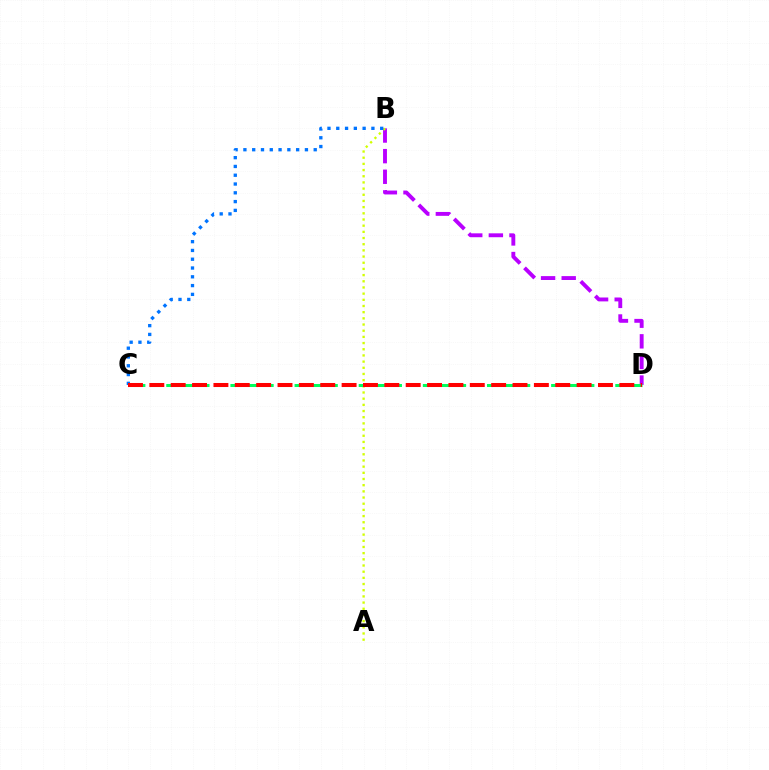{('B', 'D'): [{'color': '#b900ff', 'line_style': 'dashed', 'thickness': 2.8}], ('A', 'B'): [{'color': '#d1ff00', 'line_style': 'dotted', 'thickness': 1.68}], ('B', 'C'): [{'color': '#0074ff', 'line_style': 'dotted', 'thickness': 2.39}], ('C', 'D'): [{'color': '#00ff5c', 'line_style': 'dashed', 'thickness': 2.18}, {'color': '#ff0000', 'line_style': 'dashed', 'thickness': 2.9}]}